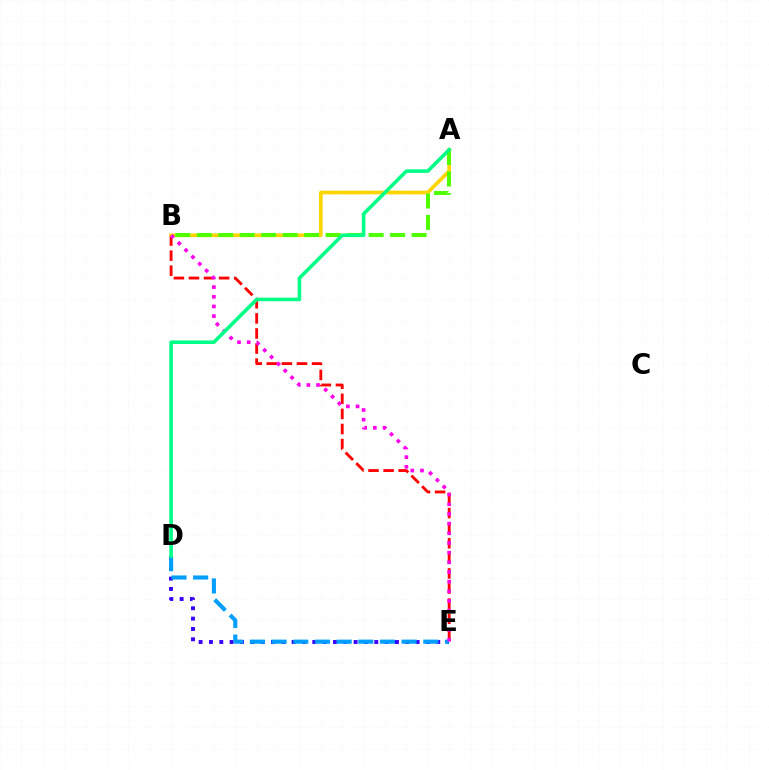{('D', 'E'): [{'color': '#3700ff', 'line_style': 'dotted', 'thickness': 2.81}, {'color': '#009eff', 'line_style': 'dashed', 'thickness': 2.95}], ('B', 'E'): [{'color': '#ff0000', 'line_style': 'dashed', 'thickness': 2.05}, {'color': '#ff00ed', 'line_style': 'dotted', 'thickness': 2.63}], ('A', 'B'): [{'color': '#ffd500', 'line_style': 'solid', 'thickness': 2.64}, {'color': '#4fff00', 'line_style': 'dashed', 'thickness': 2.92}], ('A', 'D'): [{'color': '#00ff86', 'line_style': 'solid', 'thickness': 2.59}]}